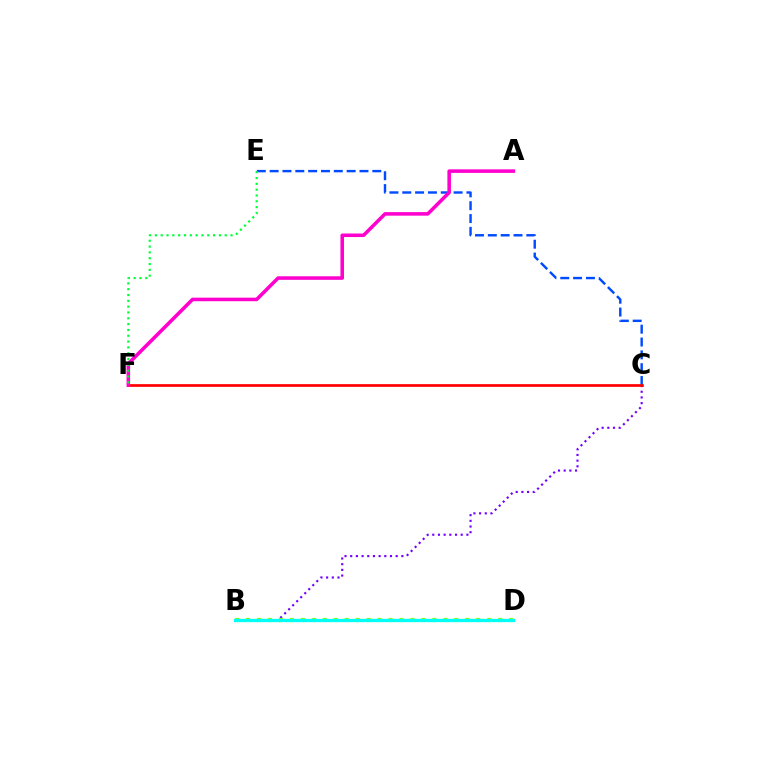{('B', 'D'): [{'color': '#ffbd00', 'line_style': 'solid', 'thickness': 2.1}, {'color': '#84ff00', 'line_style': 'dotted', 'thickness': 2.98}, {'color': '#00fff6', 'line_style': 'solid', 'thickness': 2.36}], ('C', 'E'): [{'color': '#004bff', 'line_style': 'dashed', 'thickness': 1.74}], ('B', 'C'): [{'color': '#7200ff', 'line_style': 'dotted', 'thickness': 1.54}], ('C', 'F'): [{'color': '#ff0000', 'line_style': 'solid', 'thickness': 1.94}], ('A', 'F'): [{'color': '#ff00cf', 'line_style': 'solid', 'thickness': 2.56}], ('E', 'F'): [{'color': '#00ff39', 'line_style': 'dotted', 'thickness': 1.58}]}